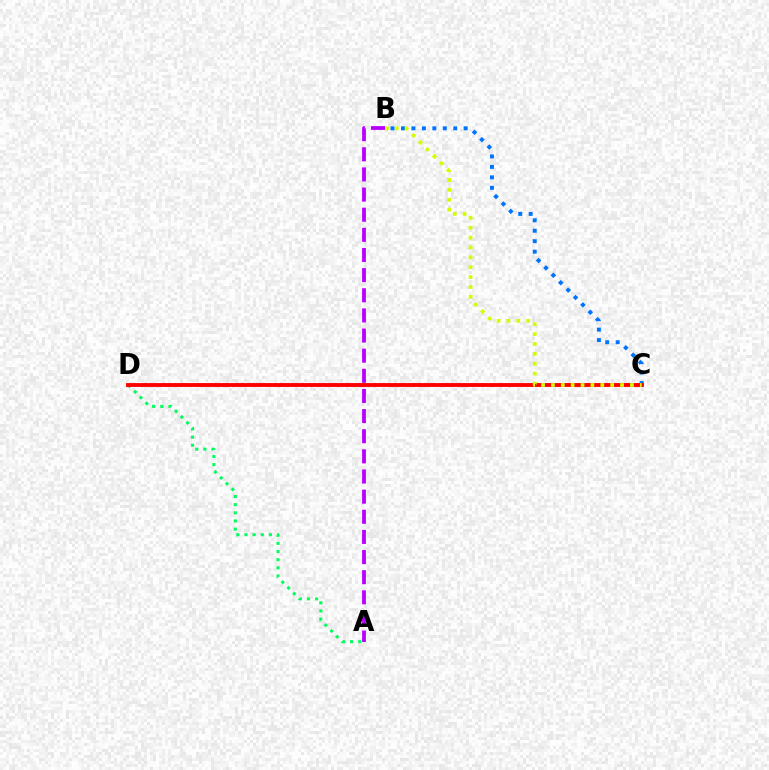{('B', 'C'): [{'color': '#0074ff', 'line_style': 'dotted', 'thickness': 2.84}, {'color': '#d1ff00', 'line_style': 'dotted', 'thickness': 2.68}], ('A', 'D'): [{'color': '#00ff5c', 'line_style': 'dotted', 'thickness': 2.21}], ('C', 'D'): [{'color': '#ff0000', 'line_style': 'solid', 'thickness': 2.79}], ('A', 'B'): [{'color': '#b900ff', 'line_style': 'dashed', 'thickness': 2.74}]}